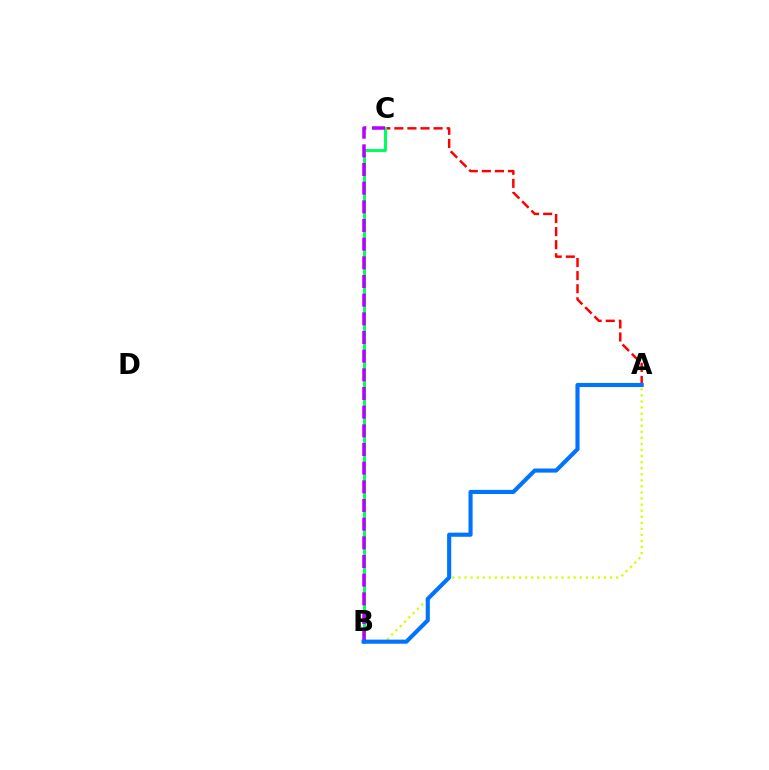{('A', 'C'): [{'color': '#ff0000', 'line_style': 'dashed', 'thickness': 1.78}], ('B', 'C'): [{'color': '#00ff5c', 'line_style': 'solid', 'thickness': 2.15}, {'color': '#b900ff', 'line_style': 'dashed', 'thickness': 2.54}], ('A', 'B'): [{'color': '#d1ff00', 'line_style': 'dotted', 'thickness': 1.65}, {'color': '#0074ff', 'line_style': 'solid', 'thickness': 2.96}]}